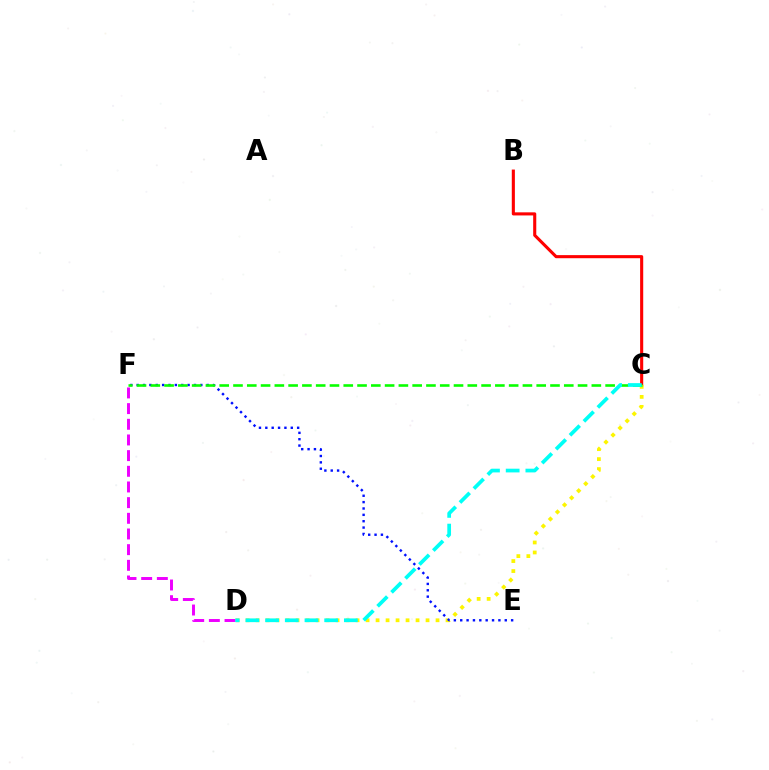{('B', 'C'): [{'color': '#ff0000', 'line_style': 'solid', 'thickness': 2.23}], ('C', 'D'): [{'color': '#fcf500', 'line_style': 'dotted', 'thickness': 2.72}, {'color': '#00fff6', 'line_style': 'dashed', 'thickness': 2.68}], ('E', 'F'): [{'color': '#0010ff', 'line_style': 'dotted', 'thickness': 1.73}], ('C', 'F'): [{'color': '#08ff00', 'line_style': 'dashed', 'thickness': 1.87}], ('D', 'F'): [{'color': '#ee00ff', 'line_style': 'dashed', 'thickness': 2.13}]}